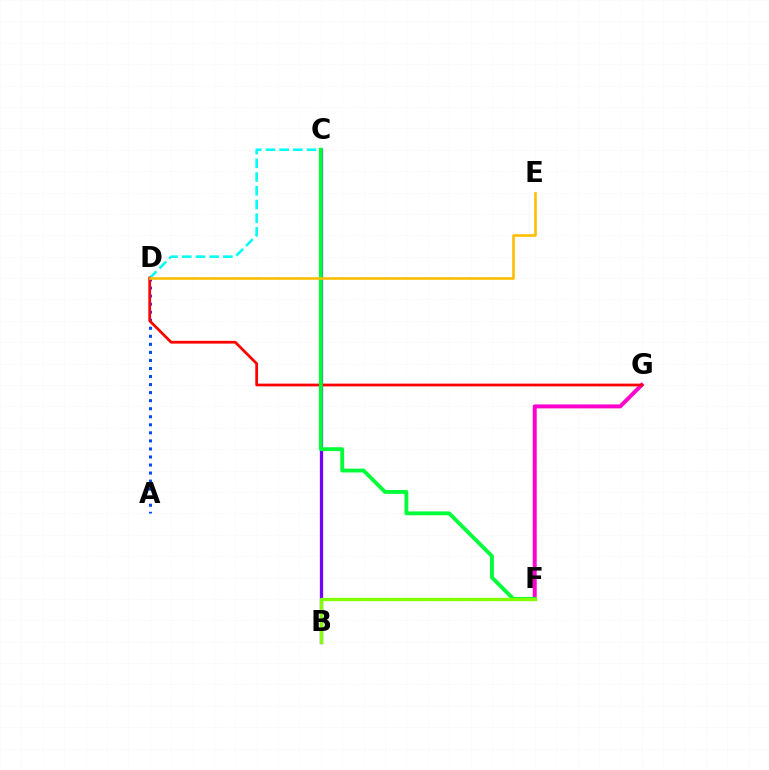{('A', 'D'): [{'color': '#004bff', 'line_style': 'dotted', 'thickness': 2.19}], ('B', 'C'): [{'color': '#7200ff', 'line_style': 'solid', 'thickness': 2.36}], ('C', 'D'): [{'color': '#00fff6', 'line_style': 'dashed', 'thickness': 1.86}], ('F', 'G'): [{'color': '#ff00cf', 'line_style': 'solid', 'thickness': 2.85}], ('D', 'G'): [{'color': '#ff0000', 'line_style': 'solid', 'thickness': 1.98}], ('C', 'F'): [{'color': '#00ff39', 'line_style': 'solid', 'thickness': 2.77}], ('B', 'F'): [{'color': '#84ff00', 'line_style': 'solid', 'thickness': 2.41}], ('D', 'E'): [{'color': '#ffbd00', 'line_style': 'solid', 'thickness': 1.87}]}